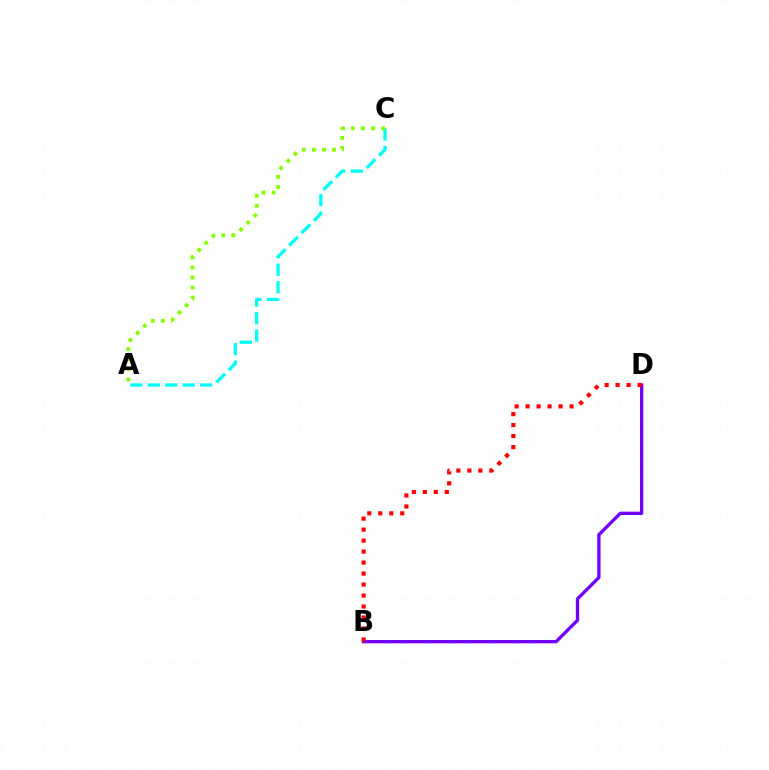{('A', 'C'): [{'color': '#00fff6', 'line_style': 'dashed', 'thickness': 2.37}, {'color': '#84ff00', 'line_style': 'dotted', 'thickness': 2.74}], ('B', 'D'): [{'color': '#7200ff', 'line_style': 'solid', 'thickness': 2.4}, {'color': '#ff0000', 'line_style': 'dotted', 'thickness': 2.99}]}